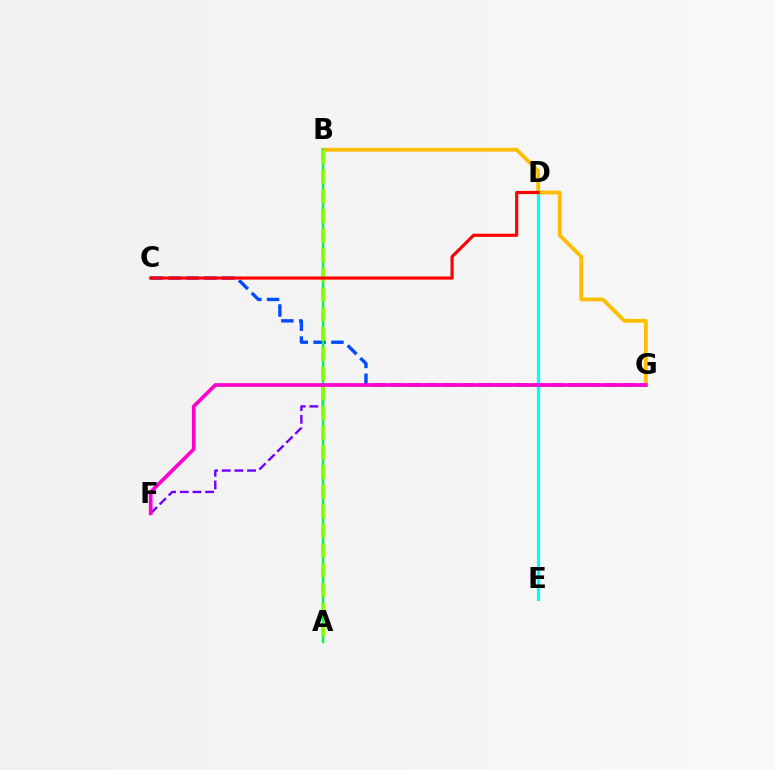{('F', 'G'): [{'color': '#7200ff', 'line_style': 'dashed', 'thickness': 1.72}, {'color': '#ff00cf', 'line_style': 'solid', 'thickness': 2.65}], ('C', 'G'): [{'color': '#004bff', 'line_style': 'dashed', 'thickness': 2.43}], ('D', 'E'): [{'color': '#00fff6', 'line_style': 'solid', 'thickness': 2.32}], ('B', 'G'): [{'color': '#ffbd00', 'line_style': 'solid', 'thickness': 2.76}], ('A', 'B'): [{'color': '#00ff39', 'line_style': 'solid', 'thickness': 1.77}, {'color': '#84ff00', 'line_style': 'dashed', 'thickness': 2.68}], ('C', 'D'): [{'color': '#ff0000', 'line_style': 'solid', 'thickness': 2.26}]}